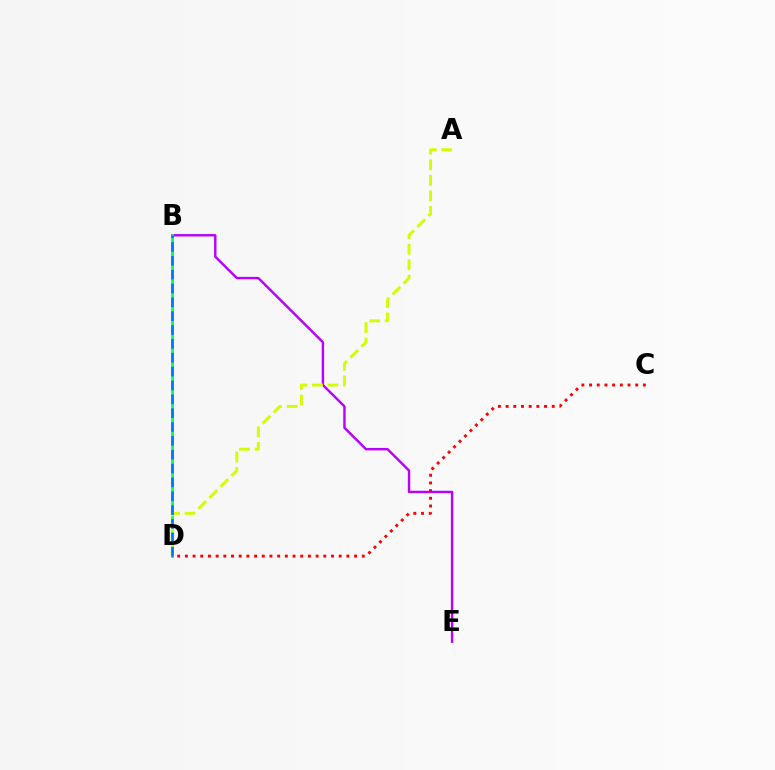{('B', 'E'): [{'color': '#b900ff', 'line_style': 'solid', 'thickness': 1.74}], ('B', 'D'): [{'color': '#00ff5c', 'line_style': 'solid', 'thickness': 2.01}, {'color': '#0074ff', 'line_style': 'dashed', 'thickness': 1.88}], ('A', 'D'): [{'color': '#d1ff00', 'line_style': 'dashed', 'thickness': 2.11}], ('C', 'D'): [{'color': '#ff0000', 'line_style': 'dotted', 'thickness': 2.09}]}